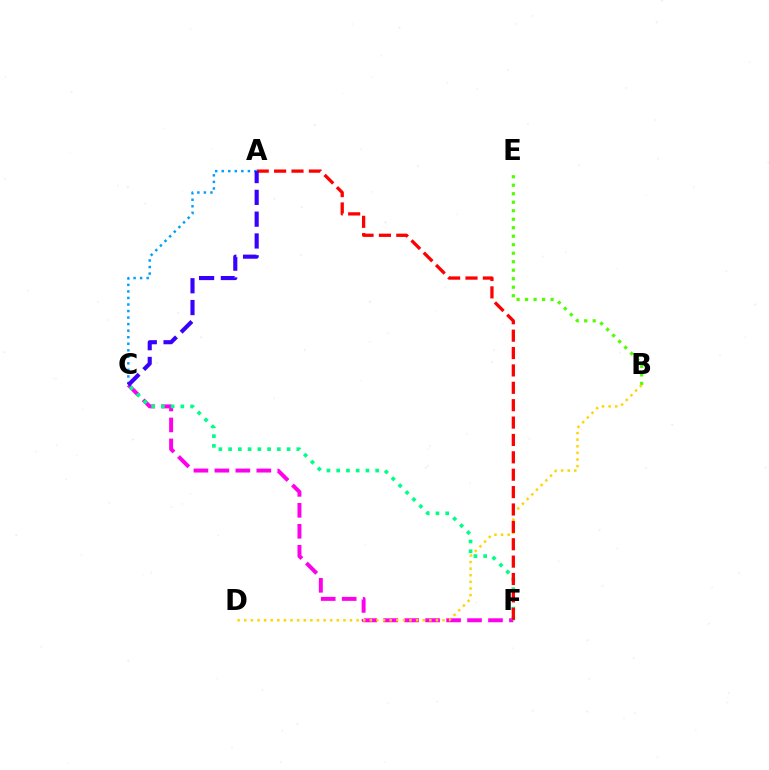{('C', 'F'): [{'color': '#ff00ed', 'line_style': 'dashed', 'thickness': 2.85}, {'color': '#00ff86', 'line_style': 'dotted', 'thickness': 2.65}], ('B', 'E'): [{'color': '#4fff00', 'line_style': 'dotted', 'thickness': 2.31}], ('B', 'D'): [{'color': '#ffd500', 'line_style': 'dotted', 'thickness': 1.8}], ('A', 'F'): [{'color': '#ff0000', 'line_style': 'dashed', 'thickness': 2.36}], ('A', 'C'): [{'color': '#009eff', 'line_style': 'dotted', 'thickness': 1.78}, {'color': '#3700ff', 'line_style': 'dashed', 'thickness': 2.96}]}